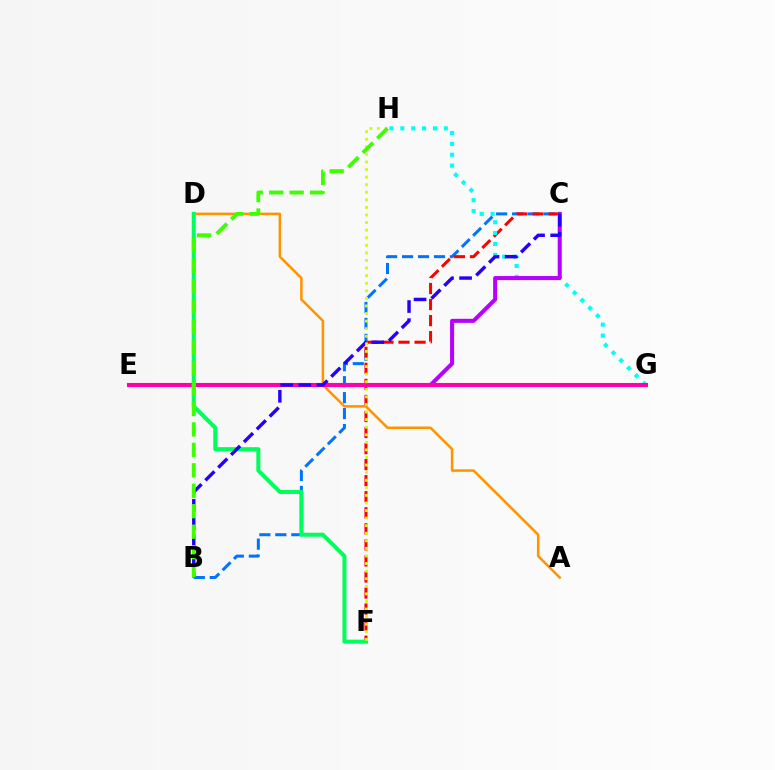{('B', 'C'): [{'color': '#0074ff', 'line_style': 'dashed', 'thickness': 2.17}, {'color': '#2500ff', 'line_style': 'dashed', 'thickness': 2.46}], ('C', 'F'): [{'color': '#ff0000', 'line_style': 'dashed', 'thickness': 2.18}], ('G', 'H'): [{'color': '#00fff6', 'line_style': 'dotted', 'thickness': 2.96}], ('A', 'D'): [{'color': '#ff9400', 'line_style': 'solid', 'thickness': 1.83}], ('C', 'E'): [{'color': '#b900ff', 'line_style': 'solid', 'thickness': 2.91}], ('E', 'G'): [{'color': '#ff00ac', 'line_style': 'solid', 'thickness': 2.92}], ('D', 'F'): [{'color': '#00ff5c', 'line_style': 'solid', 'thickness': 2.89}], ('F', 'H'): [{'color': '#d1ff00', 'line_style': 'dotted', 'thickness': 2.06}], ('B', 'H'): [{'color': '#3dff00', 'line_style': 'dashed', 'thickness': 2.78}]}